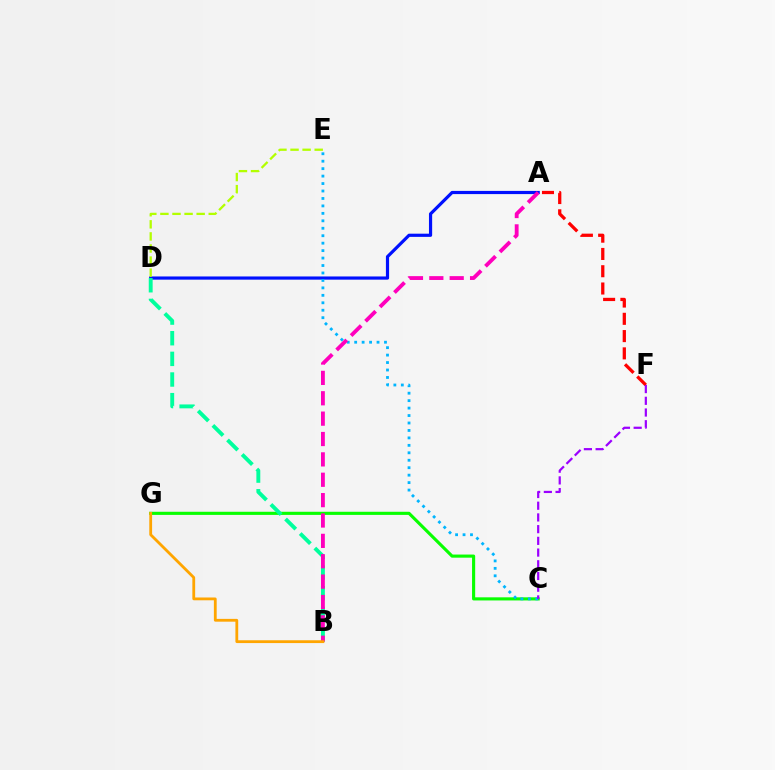{('C', 'G'): [{'color': '#08ff00', 'line_style': 'solid', 'thickness': 2.25}], ('A', 'D'): [{'color': '#0010ff', 'line_style': 'solid', 'thickness': 2.29}], ('B', 'D'): [{'color': '#00ff9d', 'line_style': 'dashed', 'thickness': 2.8}], ('C', 'E'): [{'color': '#00b5ff', 'line_style': 'dotted', 'thickness': 2.02}], ('A', 'F'): [{'color': '#ff0000', 'line_style': 'dashed', 'thickness': 2.35}], ('A', 'B'): [{'color': '#ff00bd', 'line_style': 'dashed', 'thickness': 2.77}], ('C', 'F'): [{'color': '#9b00ff', 'line_style': 'dashed', 'thickness': 1.59}], ('B', 'G'): [{'color': '#ffa500', 'line_style': 'solid', 'thickness': 2.02}], ('D', 'E'): [{'color': '#b3ff00', 'line_style': 'dashed', 'thickness': 1.64}]}